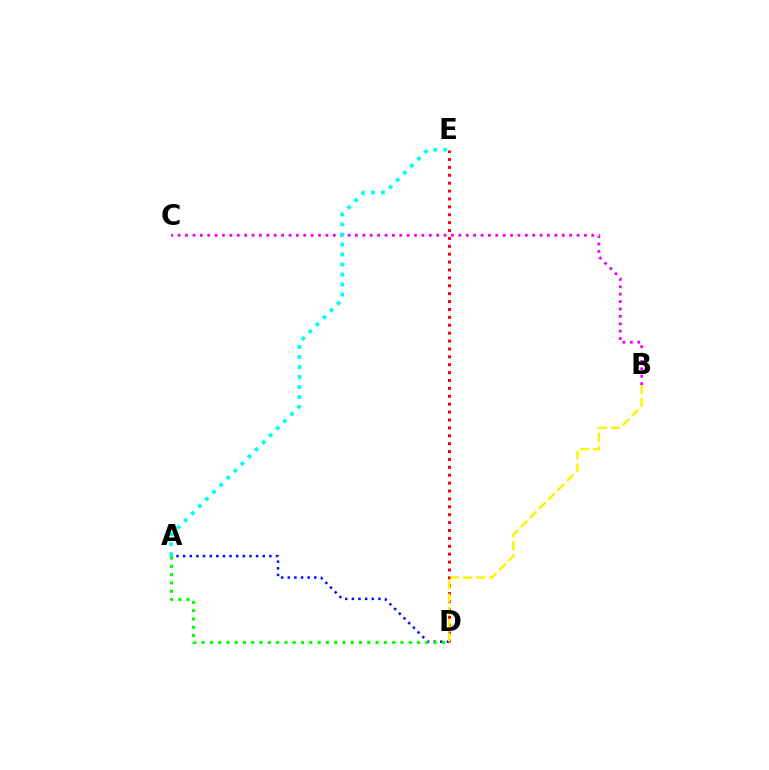{('B', 'C'): [{'color': '#ee00ff', 'line_style': 'dotted', 'thickness': 2.01}], ('D', 'E'): [{'color': '#ff0000', 'line_style': 'dotted', 'thickness': 2.14}], ('A', 'D'): [{'color': '#0010ff', 'line_style': 'dotted', 'thickness': 1.8}, {'color': '#08ff00', 'line_style': 'dotted', 'thickness': 2.25}], ('B', 'D'): [{'color': '#fcf500', 'line_style': 'dashed', 'thickness': 1.77}], ('A', 'E'): [{'color': '#00fff6', 'line_style': 'dotted', 'thickness': 2.72}]}